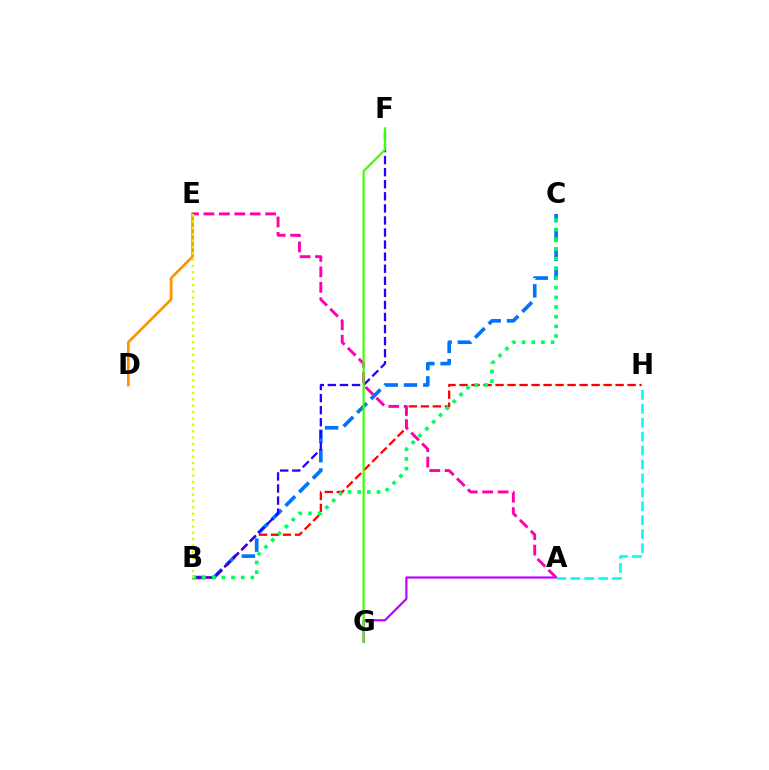{('D', 'E'): [{'color': '#ff9400', 'line_style': 'solid', 'thickness': 1.96}], ('B', 'C'): [{'color': '#0074ff', 'line_style': 'dashed', 'thickness': 2.63}, {'color': '#00ff5c', 'line_style': 'dotted', 'thickness': 2.63}], ('B', 'H'): [{'color': '#ff0000', 'line_style': 'dashed', 'thickness': 1.63}], ('B', 'F'): [{'color': '#2500ff', 'line_style': 'dashed', 'thickness': 1.64}], ('A', 'G'): [{'color': '#b900ff', 'line_style': 'solid', 'thickness': 1.57}], ('A', 'E'): [{'color': '#ff00ac', 'line_style': 'dashed', 'thickness': 2.1}], ('B', 'E'): [{'color': '#d1ff00', 'line_style': 'dotted', 'thickness': 1.73}], ('F', 'G'): [{'color': '#3dff00', 'line_style': 'solid', 'thickness': 1.57}], ('A', 'H'): [{'color': '#00fff6', 'line_style': 'dashed', 'thickness': 1.89}]}